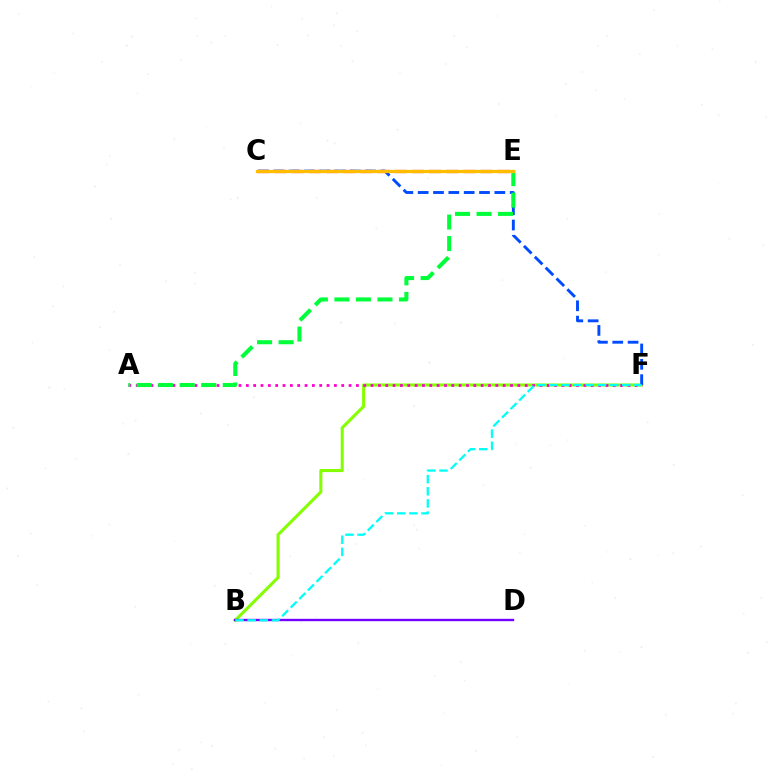{('B', 'F'): [{'color': '#84ff00', 'line_style': 'solid', 'thickness': 2.21}, {'color': '#00fff6', 'line_style': 'dashed', 'thickness': 1.65}], ('C', 'F'): [{'color': '#004bff', 'line_style': 'dashed', 'thickness': 2.08}], ('A', 'F'): [{'color': '#ff00cf', 'line_style': 'dotted', 'thickness': 1.99}], ('A', 'E'): [{'color': '#00ff39', 'line_style': 'dashed', 'thickness': 2.92}], ('B', 'D'): [{'color': '#7200ff', 'line_style': 'solid', 'thickness': 1.7}], ('C', 'E'): [{'color': '#ff0000', 'line_style': 'dashed', 'thickness': 2.33}, {'color': '#ffbd00', 'line_style': 'solid', 'thickness': 2.3}]}